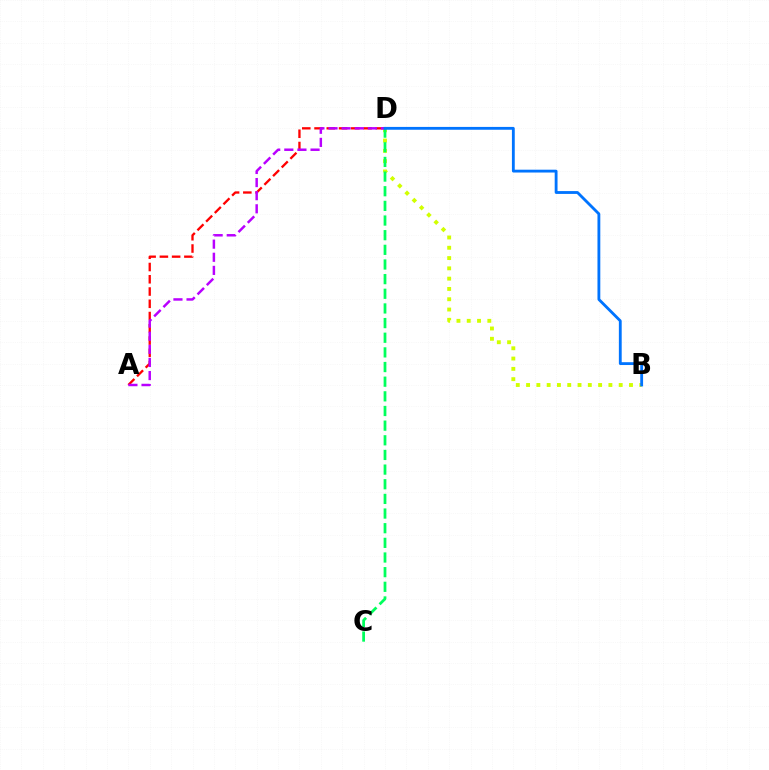{('A', 'D'): [{'color': '#ff0000', 'line_style': 'dashed', 'thickness': 1.67}, {'color': '#b900ff', 'line_style': 'dashed', 'thickness': 1.78}], ('B', 'D'): [{'color': '#d1ff00', 'line_style': 'dotted', 'thickness': 2.8}, {'color': '#0074ff', 'line_style': 'solid', 'thickness': 2.04}], ('C', 'D'): [{'color': '#00ff5c', 'line_style': 'dashed', 'thickness': 1.99}]}